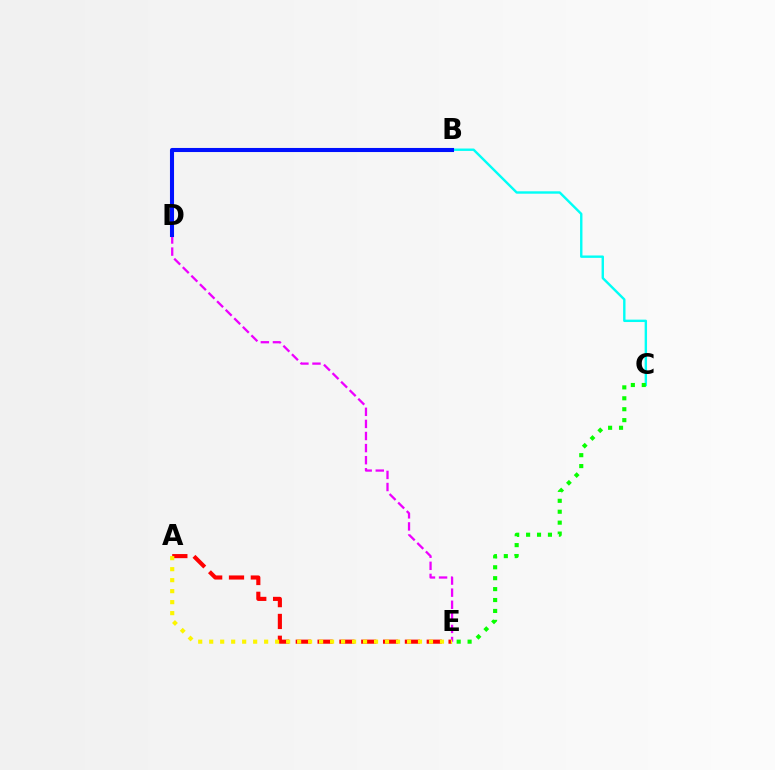{('A', 'E'): [{'color': '#ff0000', 'line_style': 'dashed', 'thickness': 2.97}, {'color': '#fcf500', 'line_style': 'dotted', 'thickness': 2.99}], ('B', 'C'): [{'color': '#00fff6', 'line_style': 'solid', 'thickness': 1.73}], ('D', 'E'): [{'color': '#ee00ff', 'line_style': 'dashed', 'thickness': 1.64}], ('C', 'E'): [{'color': '#08ff00', 'line_style': 'dotted', 'thickness': 2.97}], ('B', 'D'): [{'color': '#0010ff', 'line_style': 'solid', 'thickness': 2.94}]}